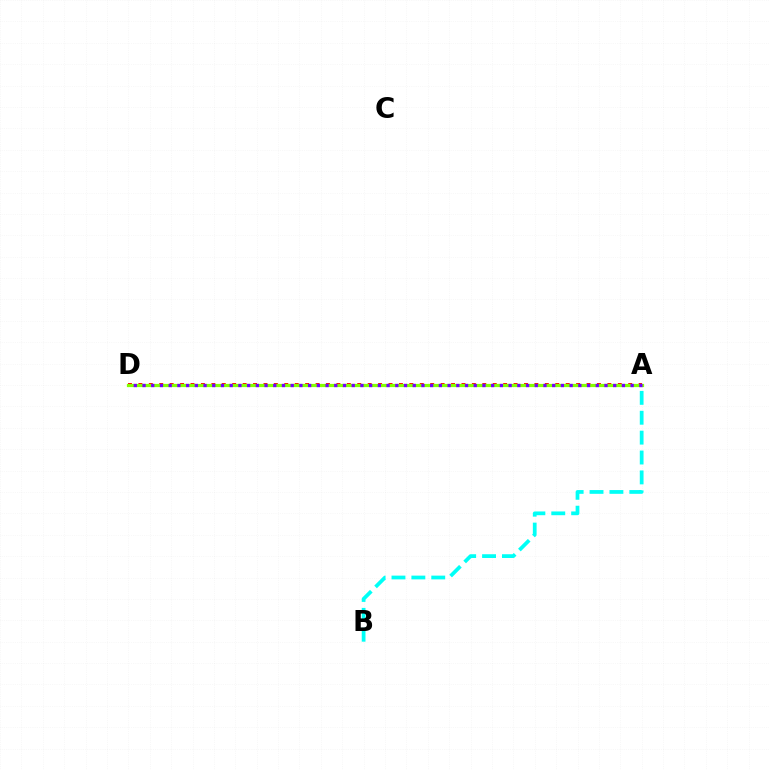{('A', 'B'): [{'color': '#00fff6', 'line_style': 'dashed', 'thickness': 2.7}], ('A', 'D'): [{'color': '#ff0000', 'line_style': 'dotted', 'thickness': 2.83}, {'color': '#84ff00', 'line_style': 'solid', 'thickness': 2.32}, {'color': '#7200ff', 'line_style': 'dotted', 'thickness': 2.37}]}